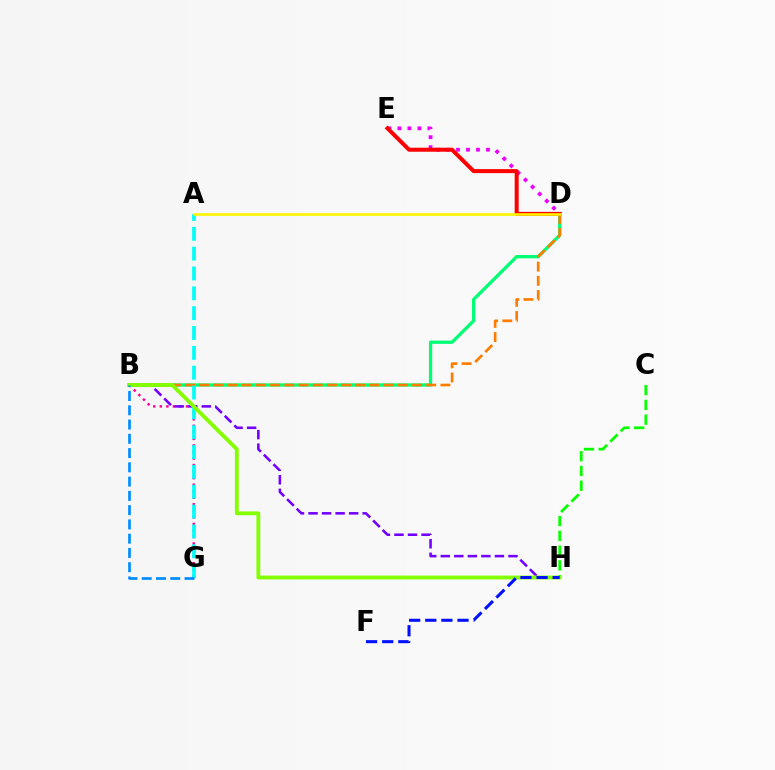{('B', 'D'): [{'color': '#00ff74', 'line_style': 'solid', 'thickness': 2.38}, {'color': '#ff7c00', 'line_style': 'dashed', 'thickness': 1.93}], ('D', 'E'): [{'color': '#ee00ff', 'line_style': 'dotted', 'thickness': 2.72}, {'color': '#ff0000', 'line_style': 'solid', 'thickness': 2.89}], ('B', 'G'): [{'color': '#ff0094', 'line_style': 'dotted', 'thickness': 1.78}, {'color': '#008cff', 'line_style': 'dashed', 'thickness': 1.94}], ('B', 'H'): [{'color': '#7200ff', 'line_style': 'dashed', 'thickness': 1.84}, {'color': '#84ff00', 'line_style': 'solid', 'thickness': 2.75}], ('C', 'H'): [{'color': '#08ff00', 'line_style': 'dashed', 'thickness': 2.01}], ('A', 'G'): [{'color': '#00fff6', 'line_style': 'dashed', 'thickness': 2.7}], ('F', 'H'): [{'color': '#0010ff', 'line_style': 'dashed', 'thickness': 2.19}], ('A', 'D'): [{'color': '#fcf500', 'line_style': 'solid', 'thickness': 1.88}]}